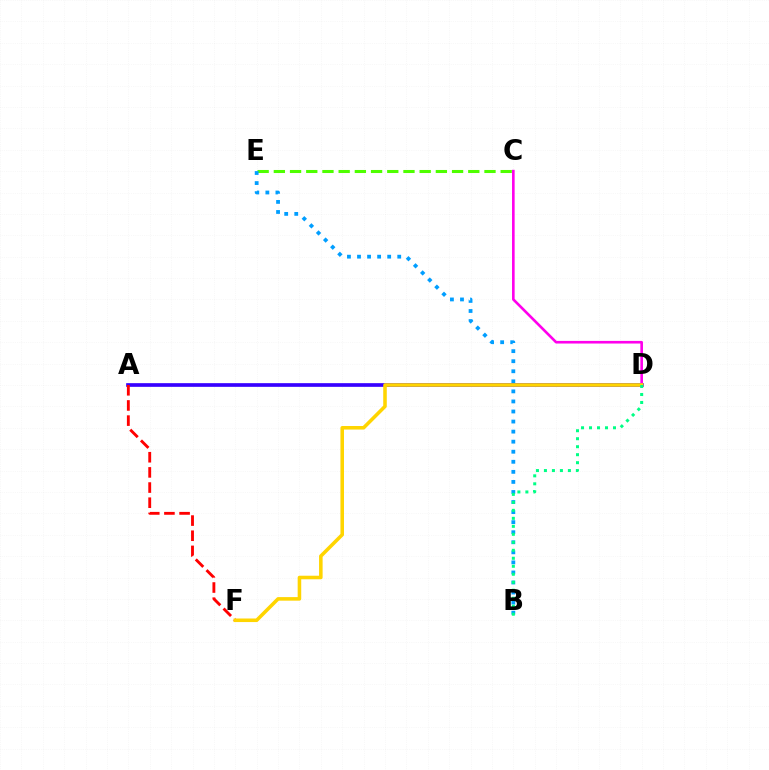{('C', 'E'): [{'color': '#4fff00', 'line_style': 'dashed', 'thickness': 2.2}], ('A', 'D'): [{'color': '#3700ff', 'line_style': 'solid', 'thickness': 2.65}], ('B', 'E'): [{'color': '#009eff', 'line_style': 'dotted', 'thickness': 2.73}], ('A', 'F'): [{'color': '#ff0000', 'line_style': 'dashed', 'thickness': 2.06}], ('C', 'D'): [{'color': '#ff00ed', 'line_style': 'solid', 'thickness': 1.89}], ('D', 'F'): [{'color': '#ffd500', 'line_style': 'solid', 'thickness': 2.56}], ('B', 'D'): [{'color': '#00ff86', 'line_style': 'dotted', 'thickness': 2.17}]}